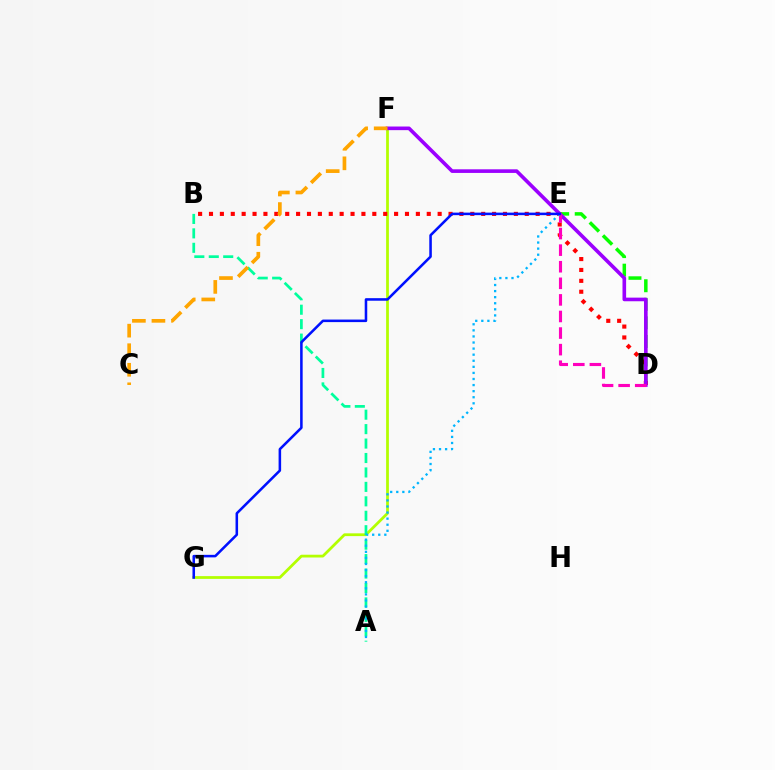{('D', 'E'): [{'color': '#08ff00', 'line_style': 'dashed', 'thickness': 2.52}, {'color': '#ff00bd', 'line_style': 'dashed', 'thickness': 2.25}], ('F', 'G'): [{'color': '#b3ff00', 'line_style': 'solid', 'thickness': 1.99}], ('A', 'B'): [{'color': '#00ff9d', 'line_style': 'dashed', 'thickness': 1.96}], ('B', 'D'): [{'color': '#ff0000', 'line_style': 'dotted', 'thickness': 2.96}], ('D', 'F'): [{'color': '#9b00ff', 'line_style': 'solid', 'thickness': 2.61}], ('C', 'F'): [{'color': '#ffa500', 'line_style': 'dashed', 'thickness': 2.66}], ('A', 'E'): [{'color': '#00b5ff', 'line_style': 'dotted', 'thickness': 1.65}], ('E', 'G'): [{'color': '#0010ff', 'line_style': 'solid', 'thickness': 1.83}]}